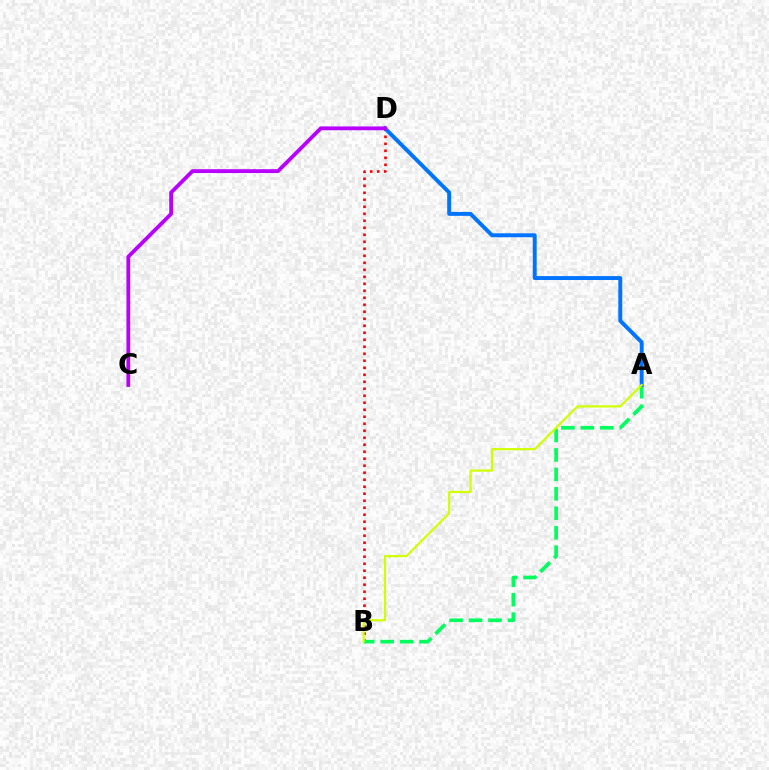{('B', 'D'): [{'color': '#ff0000', 'line_style': 'dotted', 'thickness': 1.9}], ('A', 'B'): [{'color': '#00ff5c', 'line_style': 'dashed', 'thickness': 2.64}, {'color': '#d1ff00', 'line_style': 'solid', 'thickness': 1.57}], ('A', 'D'): [{'color': '#0074ff', 'line_style': 'solid', 'thickness': 2.82}], ('C', 'D'): [{'color': '#b900ff', 'line_style': 'solid', 'thickness': 2.75}]}